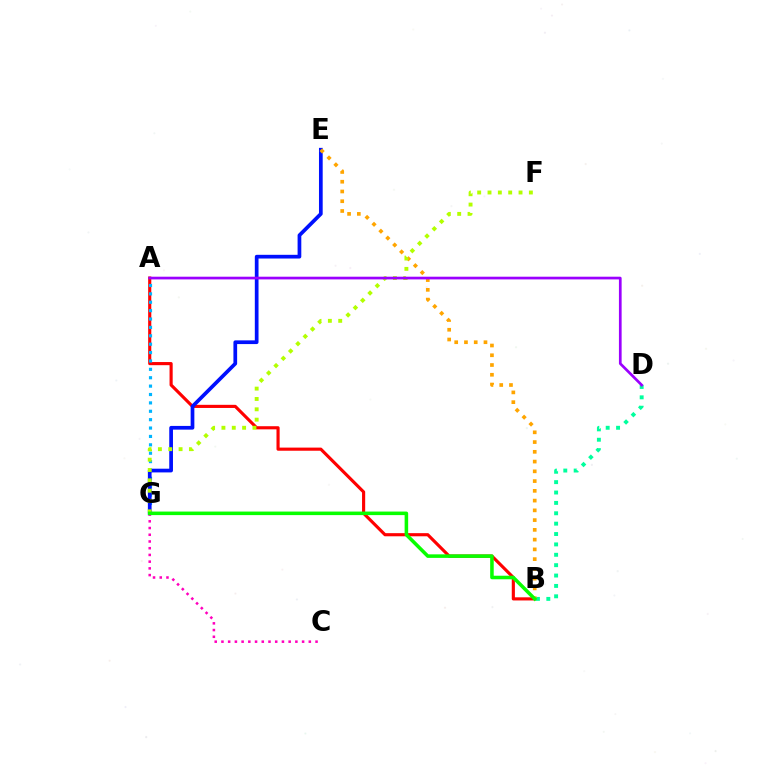{('A', 'B'): [{'color': '#ff0000', 'line_style': 'solid', 'thickness': 2.26}], ('A', 'G'): [{'color': '#00b5ff', 'line_style': 'dotted', 'thickness': 2.28}], ('B', 'D'): [{'color': '#00ff9d', 'line_style': 'dotted', 'thickness': 2.82}], ('E', 'G'): [{'color': '#0010ff', 'line_style': 'solid', 'thickness': 2.67}], ('B', 'E'): [{'color': '#ffa500', 'line_style': 'dotted', 'thickness': 2.65}], ('C', 'G'): [{'color': '#ff00bd', 'line_style': 'dotted', 'thickness': 1.83}], ('F', 'G'): [{'color': '#b3ff00', 'line_style': 'dotted', 'thickness': 2.81}], ('B', 'G'): [{'color': '#08ff00', 'line_style': 'solid', 'thickness': 2.55}], ('A', 'D'): [{'color': '#9b00ff', 'line_style': 'solid', 'thickness': 1.95}]}